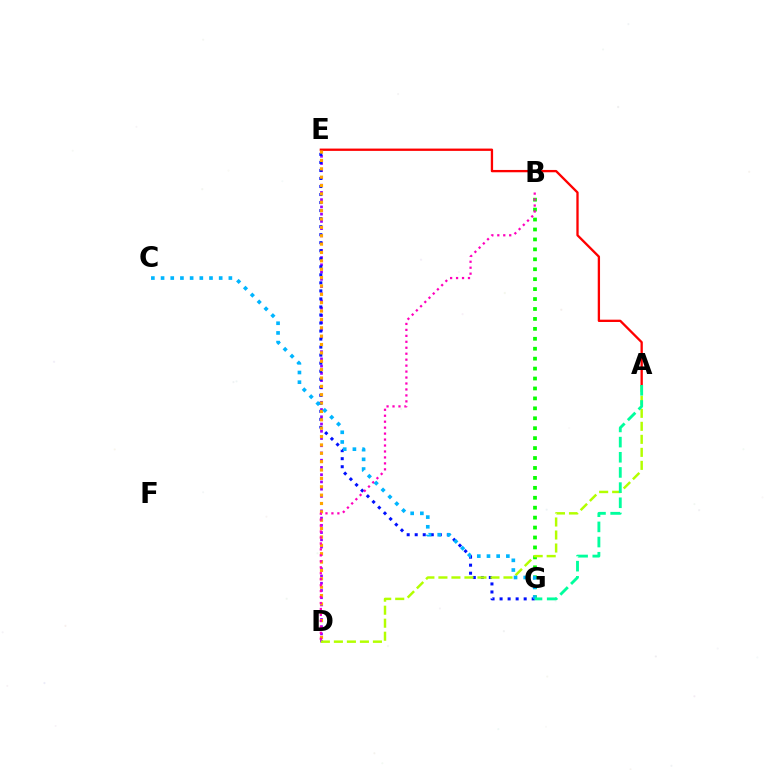{('D', 'E'): [{'color': '#9b00ff', 'line_style': 'dotted', 'thickness': 1.97}, {'color': '#ffa500', 'line_style': 'dotted', 'thickness': 2.27}], ('B', 'G'): [{'color': '#08ff00', 'line_style': 'dotted', 'thickness': 2.7}], ('E', 'G'): [{'color': '#0010ff', 'line_style': 'dotted', 'thickness': 2.18}], ('A', 'D'): [{'color': '#b3ff00', 'line_style': 'dashed', 'thickness': 1.77}], ('A', 'E'): [{'color': '#ff0000', 'line_style': 'solid', 'thickness': 1.67}], ('B', 'D'): [{'color': '#ff00bd', 'line_style': 'dotted', 'thickness': 1.62}], ('C', 'G'): [{'color': '#00b5ff', 'line_style': 'dotted', 'thickness': 2.63}], ('A', 'G'): [{'color': '#00ff9d', 'line_style': 'dashed', 'thickness': 2.06}]}